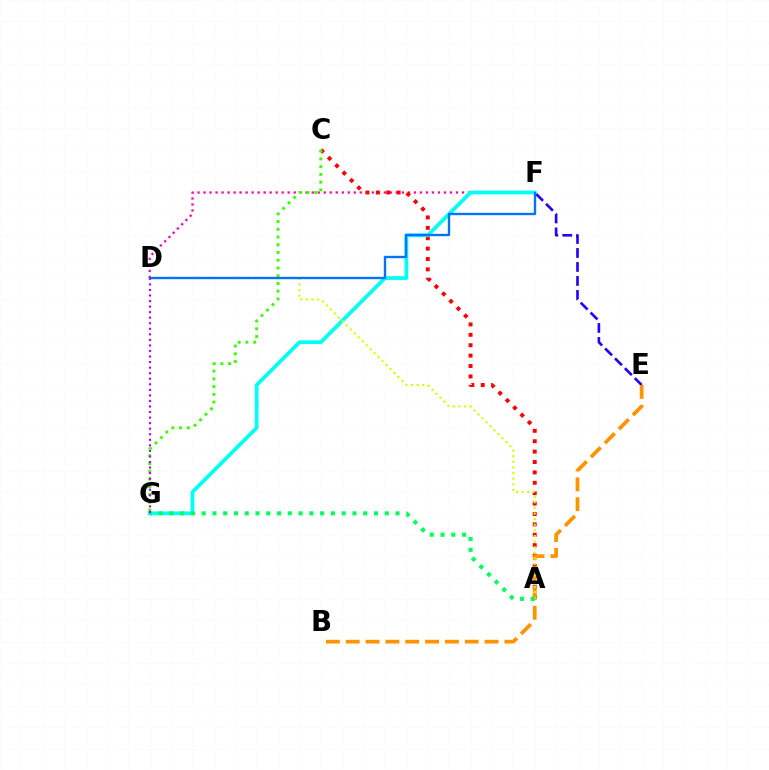{('E', 'F'): [{'color': '#2500ff', 'line_style': 'dashed', 'thickness': 1.9}], ('D', 'F'): [{'color': '#ff00ac', 'line_style': 'dotted', 'thickness': 1.63}, {'color': '#0074ff', 'line_style': 'solid', 'thickness': 1.7}], ('A', 'C'): [{'color': '#ff0000', 'line_style': 'dotted', 'thickness': 2.82}], ('B', 'E'): [{'color': '#ff9400', 'line_style': 'dashed', 'thickness': 2.69}], ('F', 'G'): [{'color': '#00fff6', 'line_style': 'solid', 'thickness': 2.7}], ('C', 'G'): [{'color': '#3dff00', 'line_style': 'dotted', 'thickness': 2.1}], ('A', 'D'): [{'color': '#d1ff00', 'line_style': 'dotted', 'thickness': 1.53}], ('A', 'G'): [{'color': '#00ff5c', 'line_style': 'dotted', 'thickness': 2.93}], ('D', 'G'): [{'color': '#b900ff', 'line_style': 'dotted', 'thickness': 1.51}]}